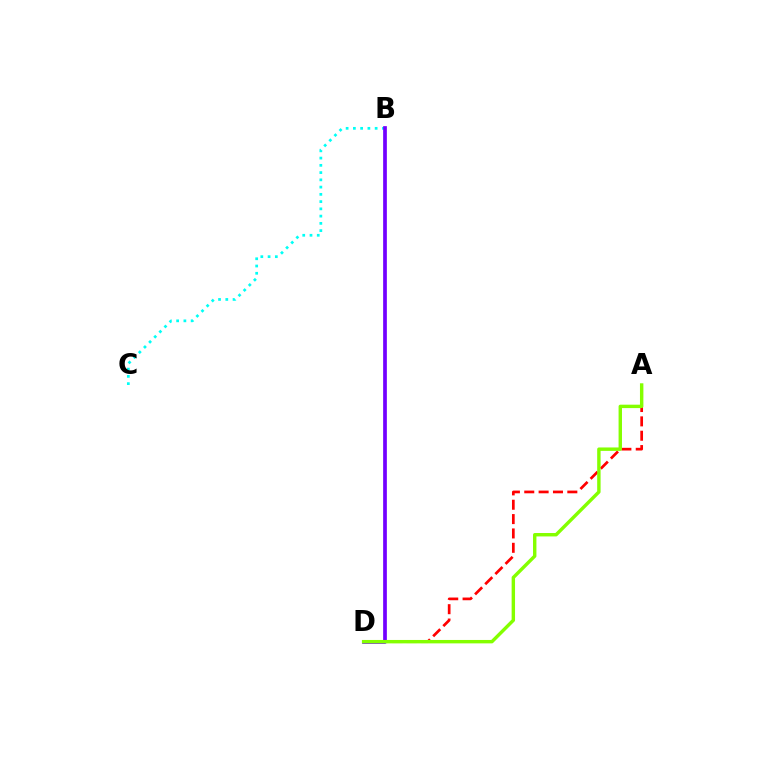{('A', 'D'): [{'color': '#ff0000', 'line_style': 'dashed', 'thickness': 1.95}, {'color': '#84ff00', 'line_style': 'solid', 'thickness': 2.46}], ('B', 'C'): [{'color': '#00fff6', 'line_style': 'dotted', 'thickness': 1.97}], ('B', 'D'): [{'color': '#7200ff', 'line_style': 'solid', 'thickness': 2.67}]}